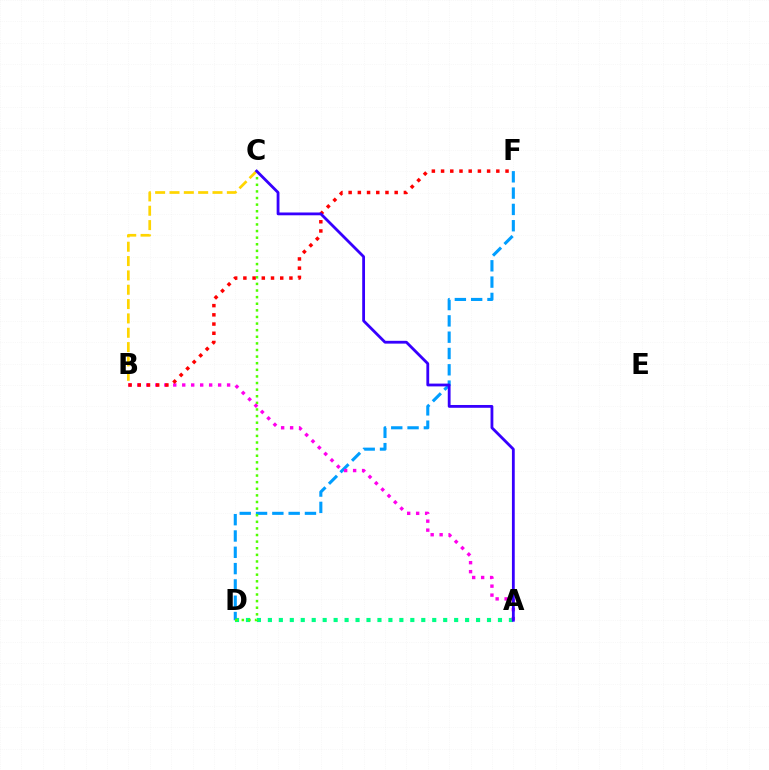{('A', 'D'): [{'color': '#00ff86', 'line_style': 'dotted', 'thickness': 2.98}], ('D', 'F'): [{'color': '#009eff', 'line_style': 'dashed', 'thickness': 2.22}], ('C', 'D'): [{'color': '#4fff00', 'line_style': 'dotted', 'thickness': 1.8}], ('A', 'B'): [{'color': '#ff00ed', 'line_style': 'dotted', 'thickness': 2.44}], ('B', 'C'): [{'color': '#ffd500', 'line_style': 'dashed', 'thickness': 1.95}], ('B', 'F'): [{'color': '#ff0000', 'line_style': 'dotted', 'thickness': 2.5}], ('A', 'C'): [{'color': '#3700ff', 'line_style': 'solid', 'thickness': 2.02}]}